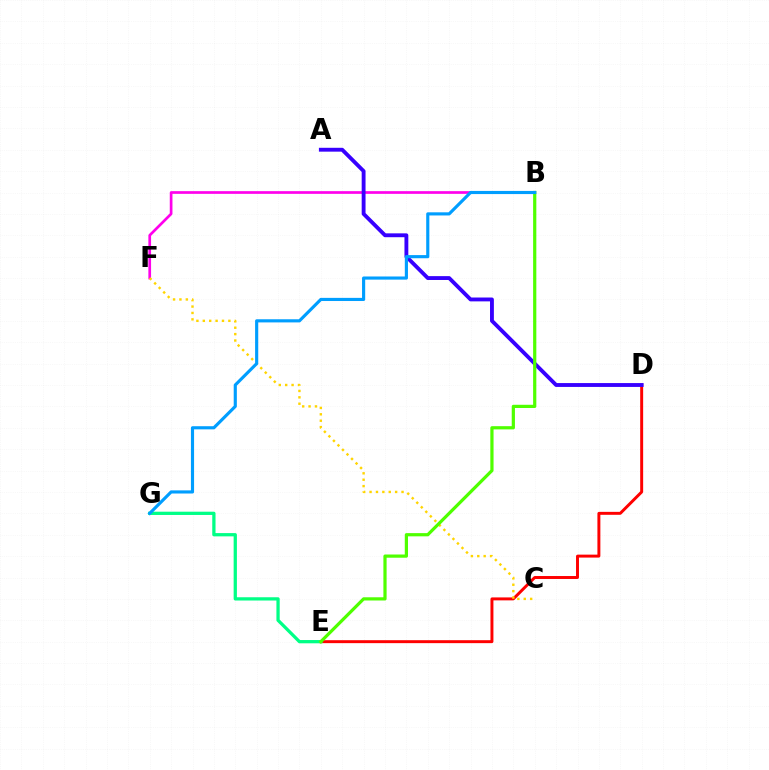{('D', 'E'): [{'color': '#ff0000', 'line_style': 'solid', 'thickness': 2.13}], ('E', 'G'): [{'color': '#00ff86', 'line_style': 'solid', 'thickness': 2.35}], ('B', 'F'): [{'color': '#ff00ed', 'line_style': 'solid', 'thickness': 1.94}], ('C', 'F'): [{'color': '#ffd500', 'line_style': 'dotted', 'thickness': 1.74}], ('A', 'D'): [{'color': '#3700ff', 'line_style': 'solid', 'thickness': 2.78}], ('B', 'E'): [{'color': '#4fff00', 'line_style': 'solid', 'thickness': 2.31}], ('B', 'G'): [{'color': '#009eff', 'line_style': 'solid', 'thickness': 2.26}]}